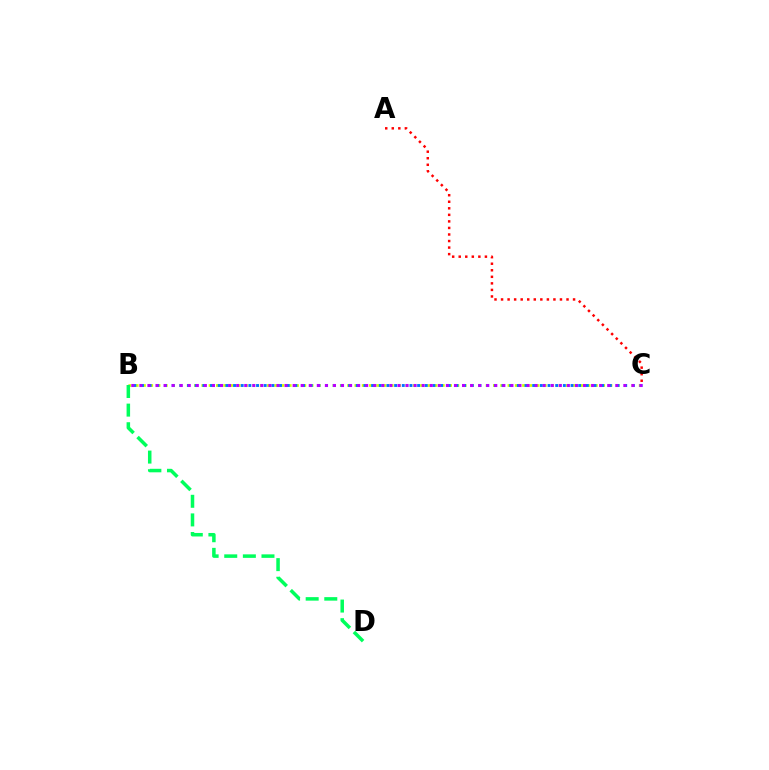{('B', 'C'): [{'color': '#d1ff00', 'line_style': 'dotted', 'thickness': 1.98}, {'color': '#0074ff', 'line_style': 'dotted', 'thickness': 2.08}, {'color': '#b900ff', 'line_style': 'dotted', 'thickness': 2.19}], ('B', 'D'): [{'color': '#00ff5c', 'line_style': 'dashed', 'thickness': 2.53}], ('A', 'C'): [{'color': '#ff0000', 'line_style': 'dotted', 'thickness': 1.78}]}